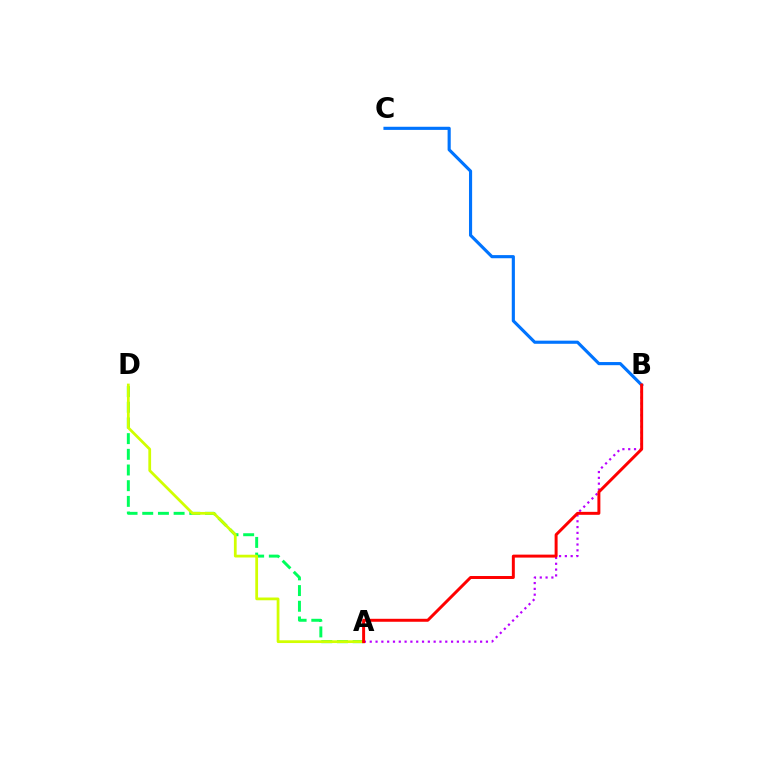{('A', 'B'): [{'color': '#b900ff', 'line_style': 'dotted', 'thickness': 1.58}, {'color': '#ff0000', 'line_style': 'solid', 'thickness': 2.14}], ('A', 'D'): [{'color': '#00ff5c', 'line_style': 'dashed', 'thickness': 2.13}, {'color': '#d1ff00', 'line_style': 'solid', 'thickness': 1.99}], ('B', 'C'): [{'color': '#0074ff', 'line_style': 'solid', 'thickness': 2.26}]}